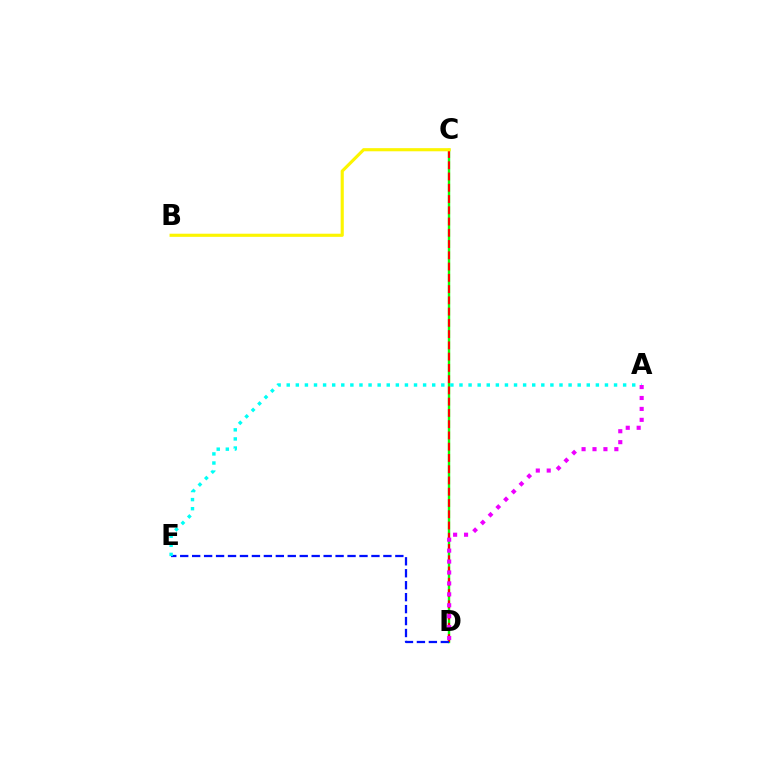{('C', 'D'): [{'color': '#08ff00', 'line_style': 'solid', 'thickness': 1.73}, {'color': '#ff0000', 'line_style': 'dashed', 'thickness': 1.53}], ('D', 'E'): [{'color': '#0010ff', 'line_style': 'dashed', 'thickness': 1.62}], ('A', 'E'): [{'color': '#00fff6', 'line_style': 'dotted', 'thickness': 2.47}], ('A', 'D'): [{'color': '#ee00ff', 'line_style': 'dotted', 'thickness': 2.97}], ('B', 'C'): [{'color': '#fcf500', 'line_style': 'solid', 'thickness': 2.26}]}